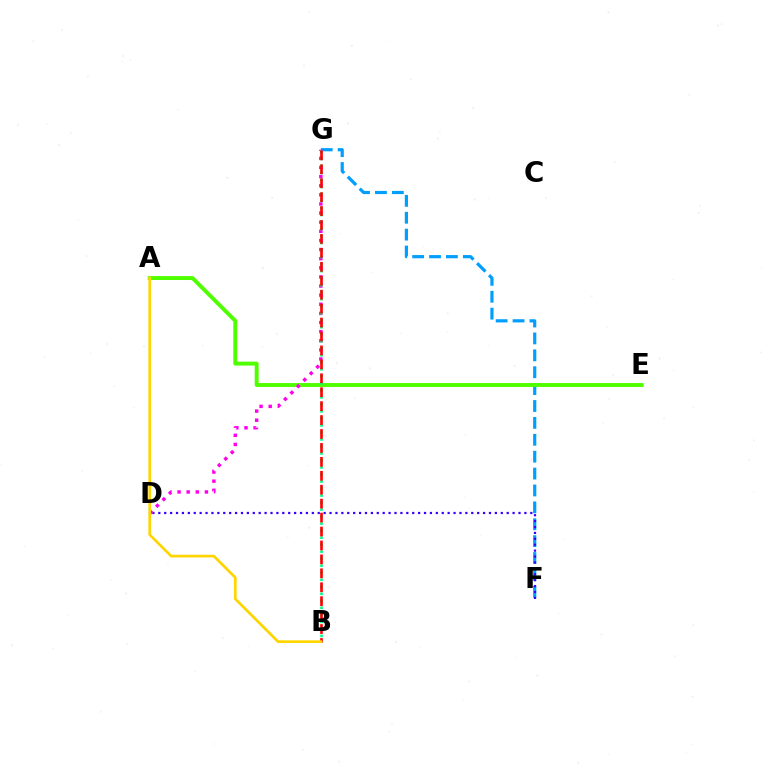{('F', 'G'): [{'color': '#009eff', 'line_style': 'dashed', 'thickness': 2.29}], ('A', 'E'): [{'color': '#4fff00', 'line_style': 'solid', 'thickness': 2.82}], ('D', 'F'): [{'color': '#3700ff', 'line_style': 'dotted', 'thickness': 1.6}], ('D', 'G'): [{'color': '#ff00ed', 'line_style': 'dotted', 'thickness': 2.48}], ('B', 'G'): [{'color': '#00ff86', 'line_style': 'dotted', 'thickness': 1.91}, {'color': '#ff0000', 'line_style': 'dashed', 'thickness': 1.89}], ('A', 'B'): [{'color': '#ffd500', 'line_style': 'solid', 'thickness': 1.95}]}